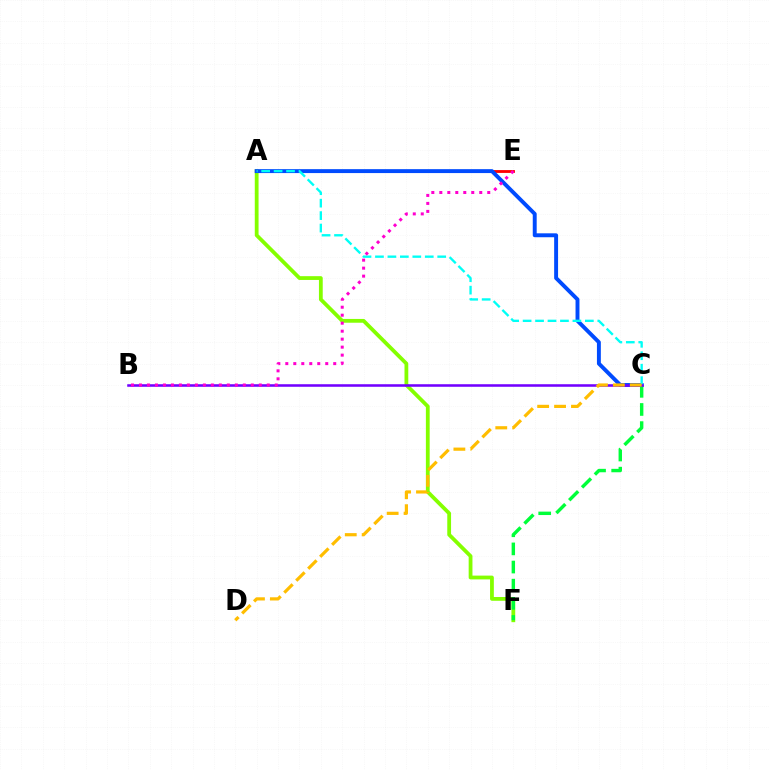{('A', 'F'): [{'color': '#84ff00', 'line_style': 'solid', 'thickness': 2.73}], ('A', 'E'): [{'color': '#ff0000', 'line_style': 'solid', 'thickness': 2.03}], ('A', 'C'): [{'color': '#004bff', 'line_style': 'solid', 'thickness': 2.82}, {'color': '#00fff6', 'line_style': 'dashed', 'thickness': 1.69}], ('C', 'F'): [{'color': '#00ff39', 'line_style': 'dashed', 'thickness': 2.46}], ('B', 'C'): [{'color': '#7200ff', 'line_style': 'solid', 'thickness': 1.84}], ('C', 'D'): [{'color': '#ffbd00', 'line_style': 'dashed', 'thickness': 2.3}], ('B', 'E'): [{'color': '#ff00cf', 'line_style': 'dotted', 'thickness': 2.17}]}